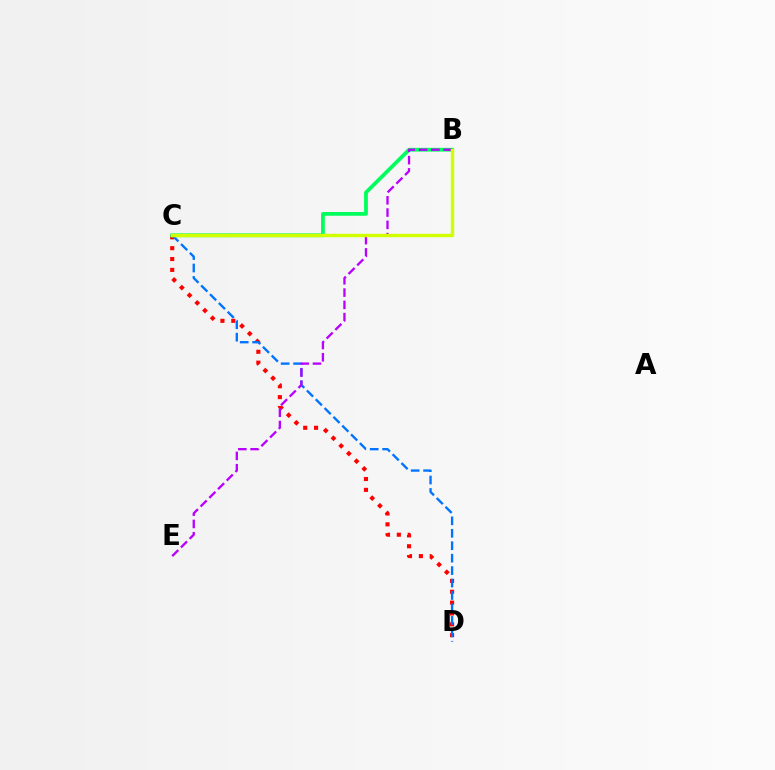{('C', 'D'): [{'color': '#ff0000', 'line_style': 'dotted', 'thickness': 2.95}, {'color': '#0074ff', 'line_style': 'dashed', 'thickness': 1.69}], ('B', 'C'): [{'color': '#00ff5c', 'line_style': 'solid', 'thickness': 2.71}, {'color': '#d1ff00', 'line_style': 'solid', 'thickness': 2.46}], ('B', 'E'): [{'color': '#b900ff', 'line_style': 'dashed', 'thickness': 1.67}]}